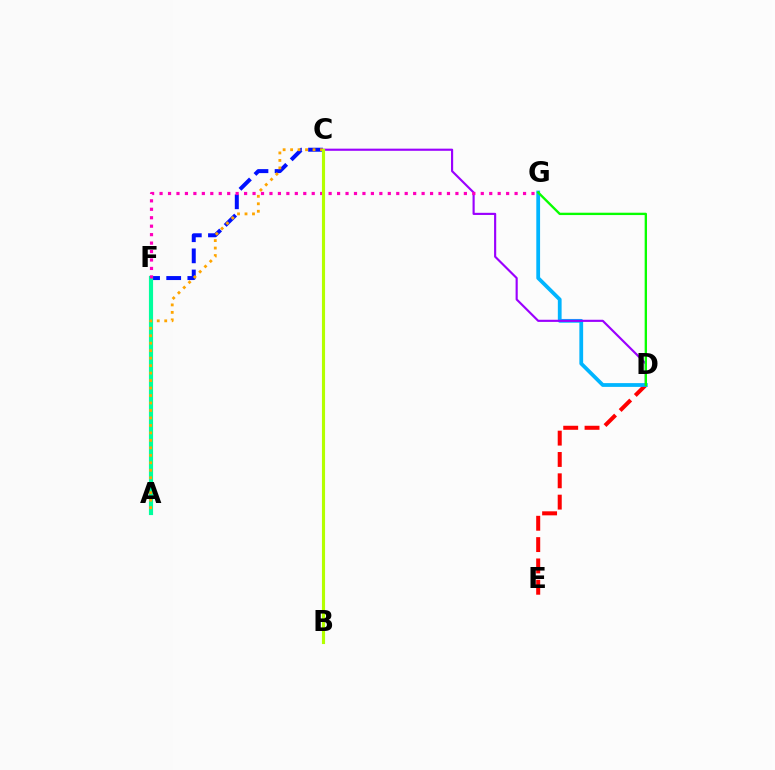{('C', 'F'): [{'color': '#0010ff', 'line_style': 'dashed', 'thickness': 2.87}], ('D', 'E'): [{'color': '#ff0000', 'line_style': 'dashed', 'thickness': 2.9}], ('A', 'F'): [{'color': '#00ff9d', 'line_style': 'solid', 'thickness': 2.99}], ('D', 'G'): [{'color': '#00b5ff', 'line_style': 'solid', 'thickness': 2.72}, {'color': '#08ff00', 'line_style': 'solid', 'thickness': 1.69}], ('C', 'D'): [{'color': '#9b00ff', 'line_style': 'solid', 'thickness': 1.55}], ('F', 'G'): [{'color': '#ff00bd', 'line_style': 'dotted', 'thickness': 2.3}], ('A', 'C'): [{'color': '#ffa500', 'line_style': 'dotted', 'thickness': 2.03}], ('B', 'C'): [{'color': '#b3ff00', 'line_style': 'solid', 'thickness': 2.25}]}